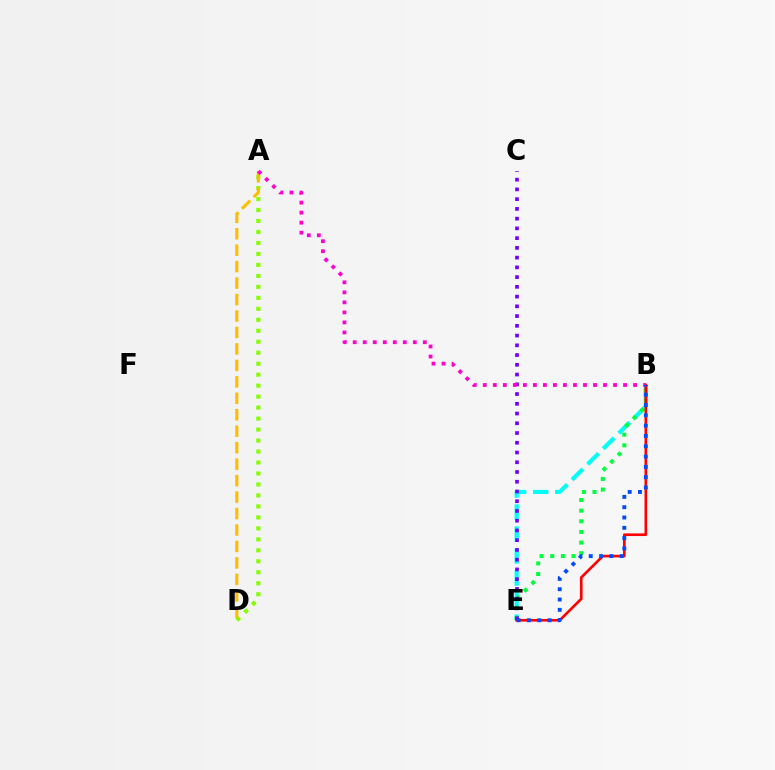{('B', 'E'): [{'color': '#00fff6', 'line_style': 'dashed', 'thickness': 2.99}, {'color': '#00ff39', 'line_style': 'dotted', 'thickness': 2.89}, {'color': '#ff0000', 'line_style': 'solid', 'thickness': 1.9}, {'color': '#004bff', 'line_style': 'dotted', 'thickness': 2.8}], ('A', 'D'): [{'color': '#84ff00', 'line_style': 'dotted', 'thickness': 2.98}, {'color': '#ffbd00', 'line_style': 'dashed', 'thickness': 2.24}], ('C', 'E'): [{'color': '#7200ff', 'line_style': 'dotted', 'thickness': 2.65}], ('A', 'B'): [{'color': '#ff00cf', 'line_style': 'dotted', 'thickness': 2.72}]}